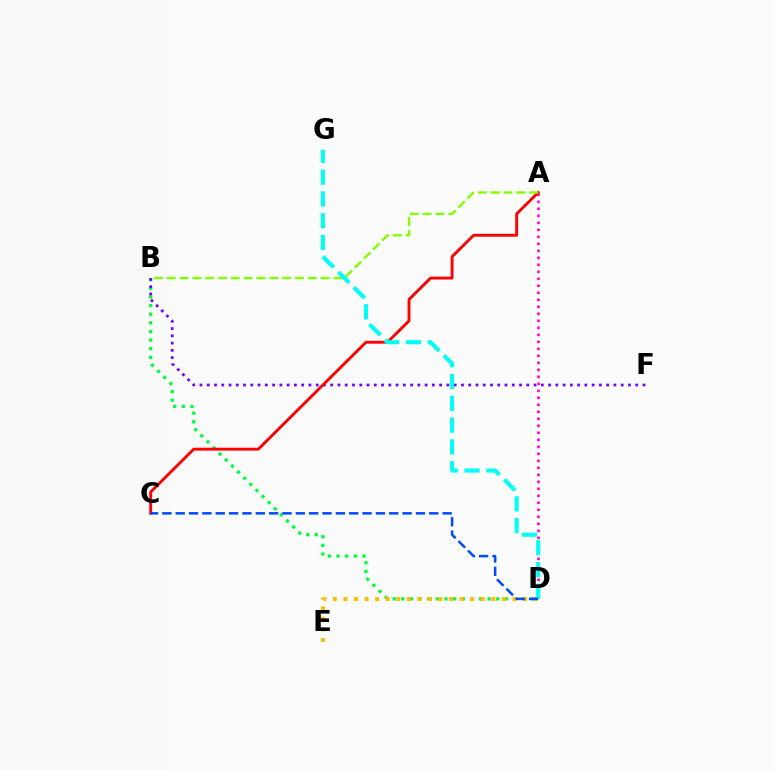{('B', 'D'): [{'color': '#00ff39', 'line_style': 'dotted', 'thickness': 2.35}], ('D', 'E'): [{'color': '#ffbd00', 'line_style': 'dotted', 'thickness': 2.87}], ('A', 'D'): [{'color': '#ff00cf', 'line_style': 'dotted', 'thickness': 1.9}], ('B', 'F'): [{'color': '#7200ff', 'line_style': 'dotted', 'thickness': 1.97}], ('A', 'C'): [{'color': '#ff0000', 'line_style': 'solid', 'thickness': 2.07}], ('A', 'B'): [{'color': '#84ff00', 'line_style': 'dashed', 'thickness': 1.74}], ('D', 'G'): [{'color': '#00fff6', 'line_style': 'dashed', 'thickness': 2.96}], ('C', 'D'): [{'color': '#004bff', 'line_style': 'dashed', 'thickness': 1.81}]}